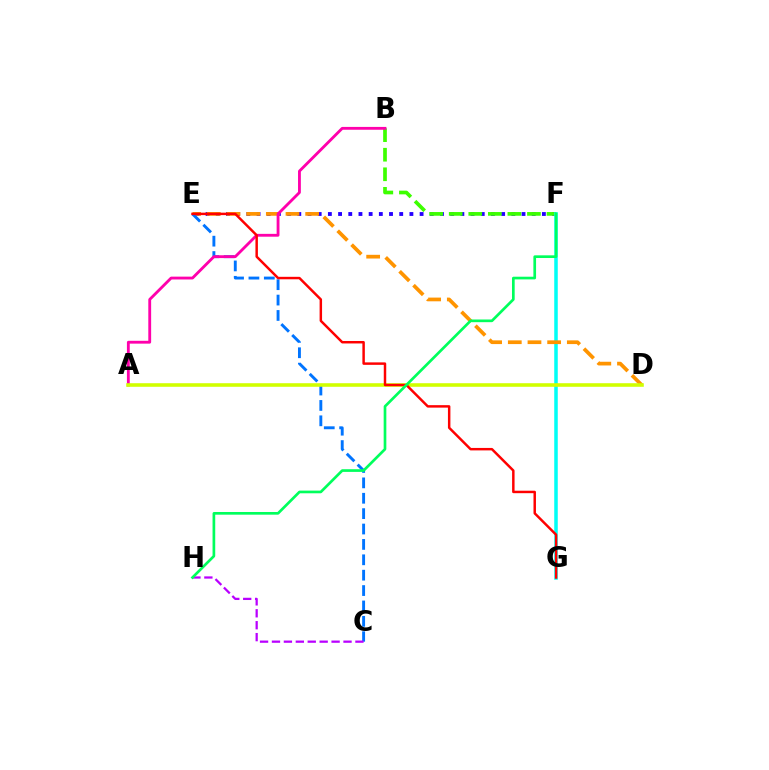{('E', 'F'): [{'color': '#2500ff', 'line_style': 'dotted', 'thickness': 2.77}], ('B', 'F'): [{'color': '#3dff00', 'line_style': 'dashed', 'thickness': 2.66}], ('F', 'G'): [{'color': '#00fff6', 'line_style': 'solid', 'thickness': 2.54}], ('D', 'E'): [{'color': '#ff9400', 'line_style': 'dashed', 'thickness': 2.67}], ('C', 'E'): [{'color': '#0074ff', 'line_style': 'dashed', 'thickness': 2.09}], ('A', 'B'): [{'color': '#ff00ac', 'line_style': 'solid', 'thickness': 2.04}], ('A', 'D'): [{'color': '#d1ff00', 'line_style': 'solid', 'thickness': 2.57}], ('E', 'G'): [{'color': '#ff0000', 'line_style': 'solid', 'thickness': 1.78}], ('C', 'H'): [{'color': '#b900ff', 'line_style': 'dashed', 'thickness': 1.62}], ('F', 'H'): [{'color': '#00ff5c', 'line_style': 'solid', 'thickness': 1.93}]}